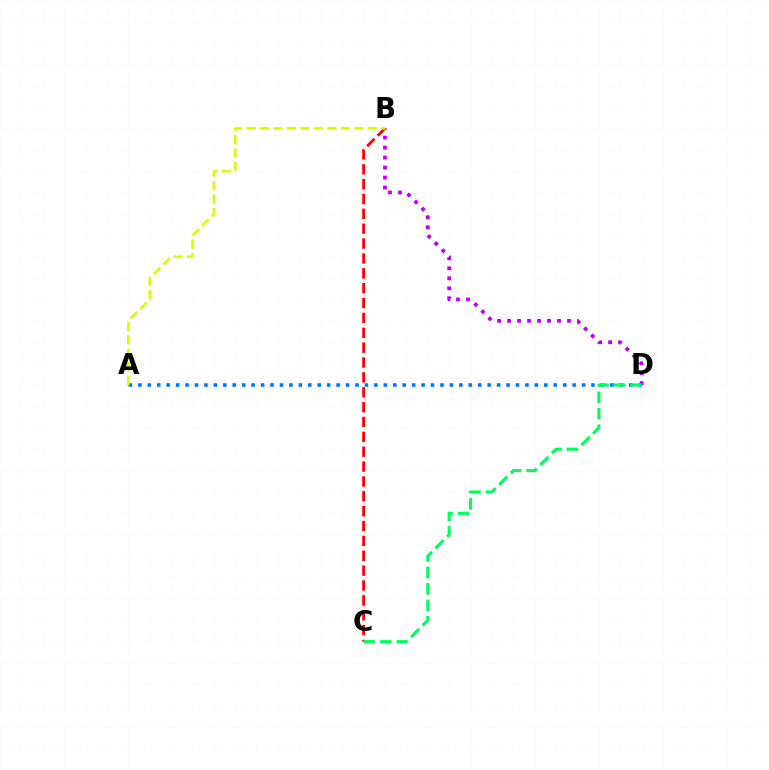{('B', 'C'): [{'color': '#ff0000', 'line_style': 'dashed', 'thickness': 2.02}], ('B', 'D'): [{'color': '#b900ff', 'line_style': 'dotted', 'thickness': 2.71}], ('A', 'D'): [{'color': '#0074ff', 'line_style': 'dotted', 'thickness': 2.57}], ('A', 'B'): [{'color': '#d1ff00', 'line_style': 'dashed', 'thickness': 1.83}], ('C', 'D'): [{'color': '#00ff5c', 'line_style': 'dashed', 'thickness': 2.24}]}